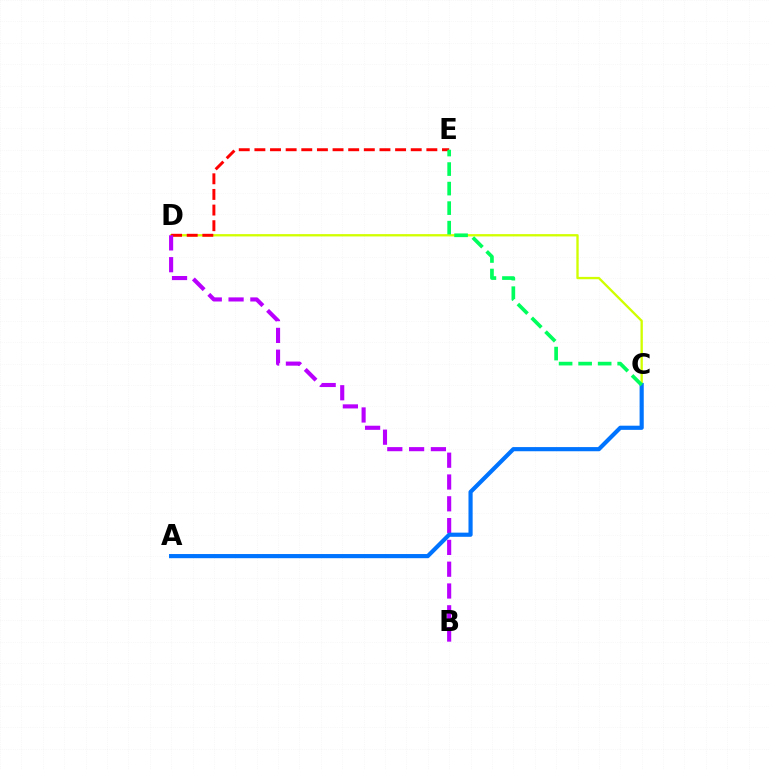{('C', 'D'): [{'color': '#d1ff00', 'line_style': 'solid', 'thickness': 1.68}], ('D', 'E'): [{'color': '#ff0000', 'line_style': 'dashed', 'thickness': 2.12}], ('B', 'D'): [{'color': '#b900ff', 'line_style': 'dashed', 'thickness': 2.96}], ('A', 'C'): [{'color': '#0074ff', 'line_style': 'solid', 'thickness': 3.0}], ('C', 'E'): [{'color': '#00ff5c', 'line_style': 'dashed', 'thickness': 2.65}]}